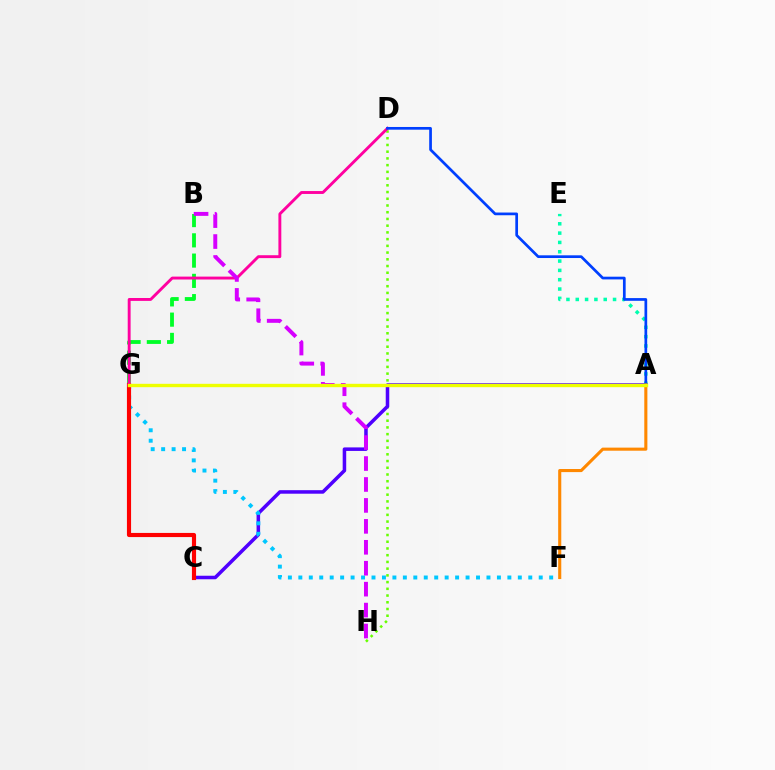{('B', 'G'): [{'color': '#00ff27', 'line_style': 'dashed', 'thickness': 2.75}], ('D', 'H'): [{'color': '#66ff00', 'line_style': 'dotted', 'thickness': 1.83}], ('A', 'E'): [{'color': '#00ffaf', 'line_style': 'dotted', 'thickness': 2.53}], ('A', 'C'): [{'color': '#4f00ff', 'line_style': 'solid', 'thickness': 2.54}], ('F', 'G'): [{'color': '#00c7ff', 'line_style': 'dotted', 'thickness': 2.84}], ('C', 'G'): [{'color': '#ff0000', 'line_style': 'solid', 'thickness': 2.98}], ('D', 'G'): [{'color': '#ff00a0', 'line_style': 'solid', 'thickness': 2.09}], ('A', 'D'): [{'color': '#003fff', 'line_style': 'solid', 'thickness': 1.95}], ('B', 'H'): [{'color': '#d600ff', 'line_style': 'dashed', 'thickness': 2.84}], ('A', 'F'): [{'color': '#ff8800', 'line_style': 'solid', 'thickness': 2.23}], ('A', 'G'): [{'color': '#eeff00', 'line_style': 'solid', 'thickness': 2.43}]}